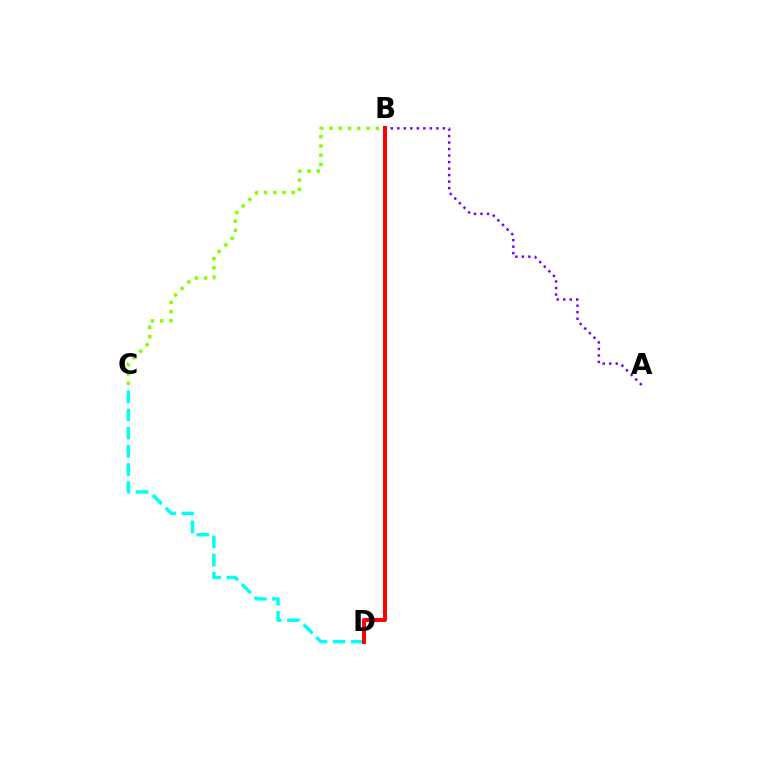{('B', 'C'): [{'color': '#84ff00', 'line_style': 'dotted', 'thickness': 2.52}], ('A', 'B'): [{'color': '#7200ff', 'line_style': 'dotted', 'thickness': 1.77}], ('C', 'D'): [{'color': '#00fff6', 'line_style': 'dashed', 'thickness': 2.47}], ('B', 'D'): [{'color': '#ff0000', 'line_style': 'solid', 'thickness': 2.84}]}